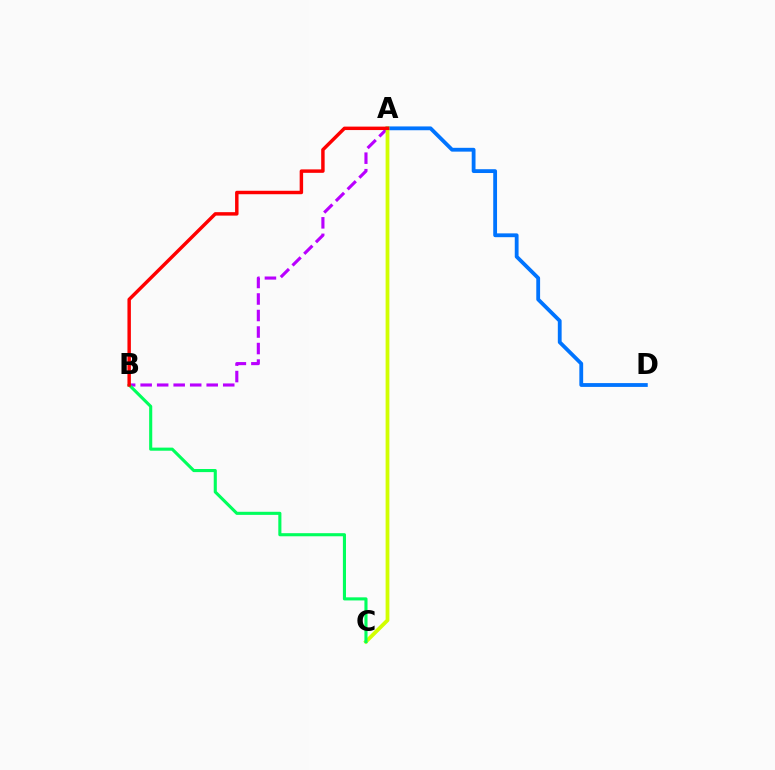{('A', 'B'): [{'color': '#b900ff', 'line_style': 'dashed', 'thickness': 2.24}, {'color': '#ff0000', 'line_style': 'solid', 'thickness': 2.48}], ('A', 'D'): [{'color': '#0074ff', 'line_style': 'solid', 'thickness': 2.74}], ('A', 'C'): [{'color': '#d1ff00', 'line_style': 'solid', 'thickness': 2.72}], ('B', 'C'): [{'color': '#00ff5c', 'line_style': 'solid', 'thickness': 2.23}]}